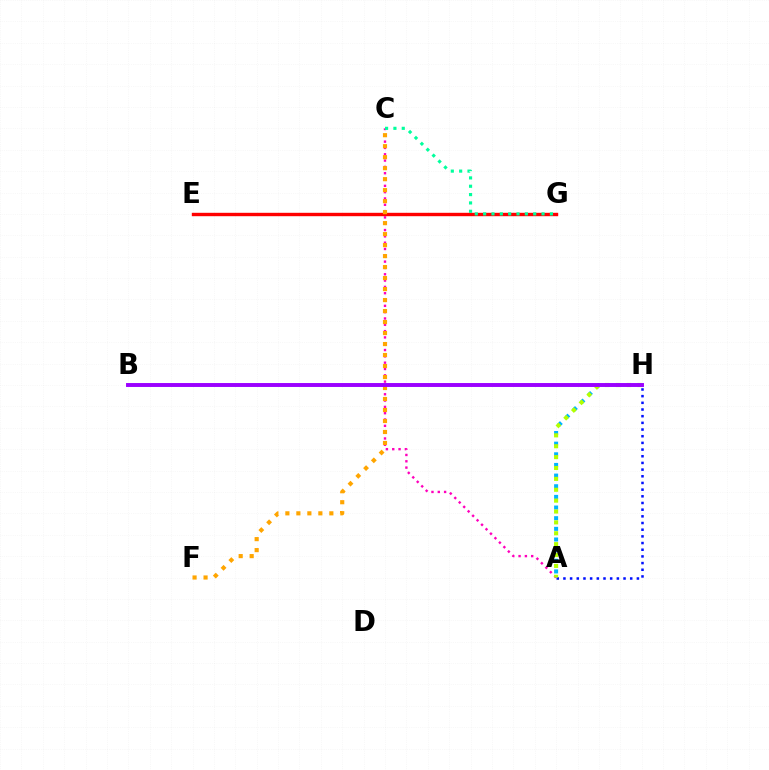{('A', 'C'): [{'color': '#ff00bd', 'line_style': 'dotted', 'thickness': 1.72}], ('E', 'G'): [{'color': '#08ff00', 'line_style': 'solid', 'thickness': 1.86}, {'color': '#ff0000', 'line_style': 'solid', 'thickness': 2.44}], ('A', 'H'): [{'color': '#00b5ff', 'line_style': 'dotted', 'thickness': 2.89}, {'color': '#0010ff', 'line_style': 'dotted', 'thickness': 1.81}, {'color': '#b3ff00', 'line_style': 'dotted', 'thickness': 2.96}], ('C', 'F'): [{'color': '#ffa500', 'line_style': 'dotted', 'thickness': 2.99}], ('B', 'H'): [{'color': '#9b00ff', 'line_style': 'solid', 'thickness': 2.82}], ('C', 'G'): [{'color': '#00ff9d', 'line_style': 'dotted', 'thickness': 2.27}]}